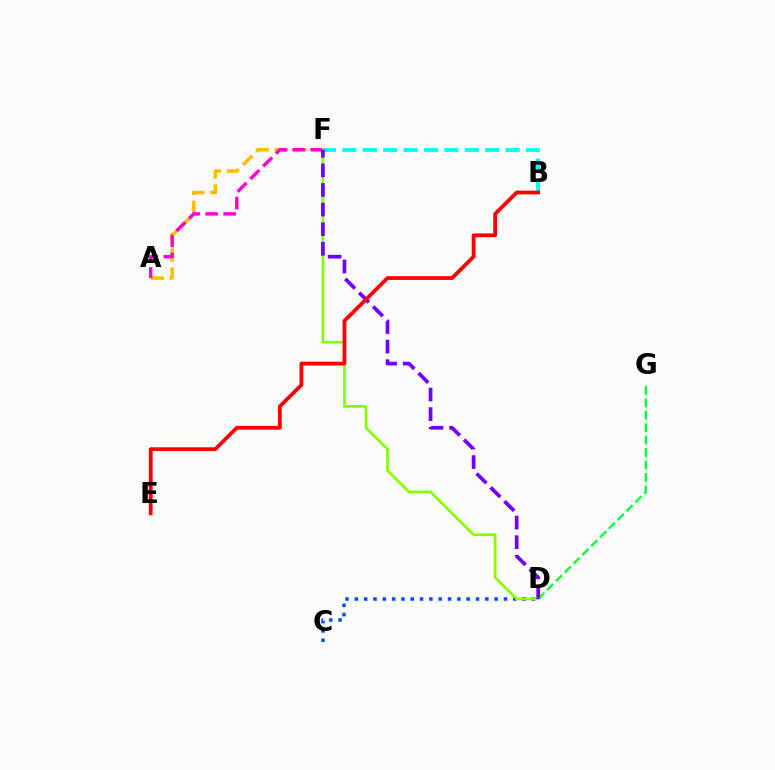{('A', 'F'): [{'color': '#ffbd00', 'line_style': 'dashed', 'thickness': 2.57}, {'color': '#ff00cf', 'line_style': 'dashed', 'thickness': 2.45}], ('D', 'G'): [{'color': '#00ff39', 'line_style': 'dashed', 'thickness': 1.69}], ('C', 'D'): [{'color': '#004bff', 'line_style': 'dotted', 'thickness': 2.53}], ('D', 'F'): [{'color': '#84ff00', 'line_style': 'solid', 'thickness': 1.95}, {'color': '#7200ff', 'line_style': 'dashed', 'thickness': 2.66}], ('B', 'F'): [{'color': '#00fff6', 'line_style': 'dashed', 'thickness': 2.77}], ('B', 'E'): [{'color': '#ff0000', 'line_style': 'solid', 'thickness': 2.72}]}